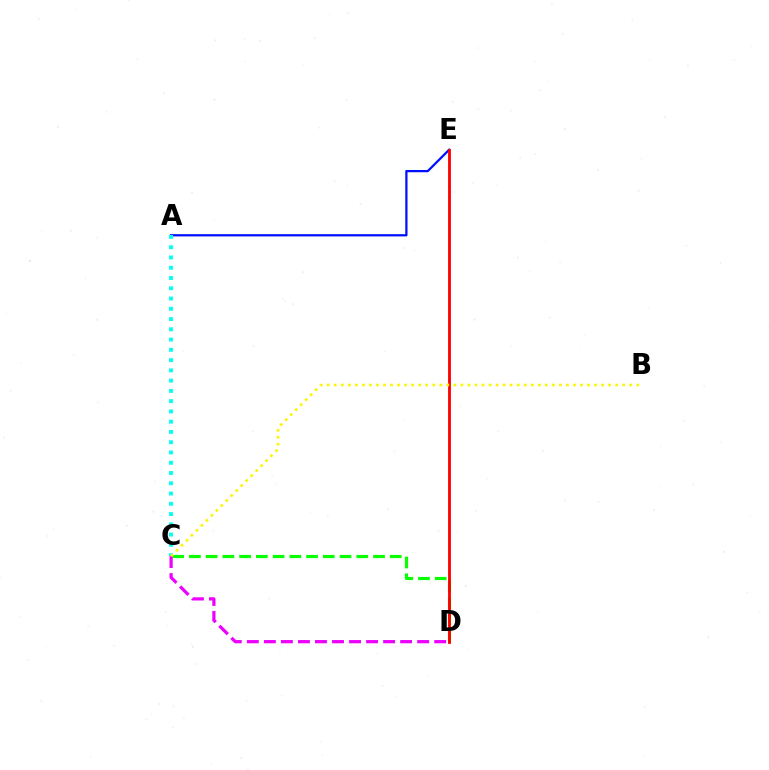{('C', 'D'): [{'color': '#08ff00', 'line_style': 'dashed', 'thickness': 2.27}, {'color': '#ee00ff', 'line_style': 'dashed', 'thickness': 2.31}], ('A', 'E'): [{'color': '#0010ff', 'line_style': 'solid', 'thickness': 1.62}], ('D', 'E'): [{'color': '#ff0000', 'line_style': 'solid', 'thickness': 2.04}], ('A', 'C'): [{'color': '#00fff6', 'line_style': 'dotted', 'thickness': 2.79}], ('B', 'C'): [{'color': '#fcf500', 'line_style': 'dotted', 'thickness': 1.91}]}